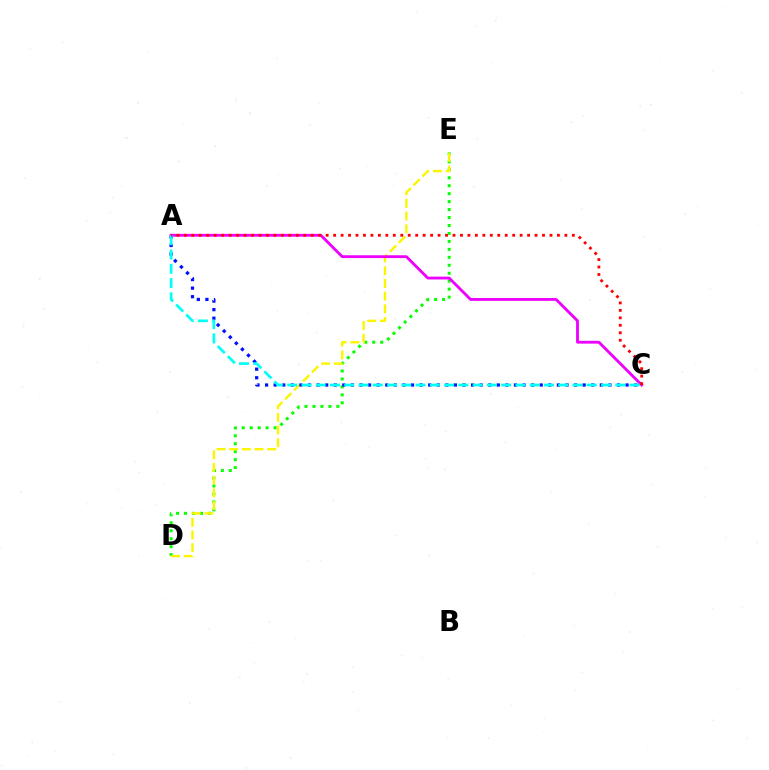{('D', 'E'): [{'color': '#08ff00', 'line_style': 'dotted', 'thickness': 2.16}, {'color': '#fcf500', 'line_style': 'dashed', 'thickness': 1.72}], ('A', 'C'): [{'color': '#0010ff', 'line_style': 'dotted', 'thickness': 2.33}, {'color': '#ee00ff', 'line_style': 'solid', 'thickness': 2.03}, {'color': '#00fff6', 'line_style': 'dashed', 'thickness': 1.94}, {'color': '#ff0000', 'line_style': 'dotted', 'thickness': 2.03}]}